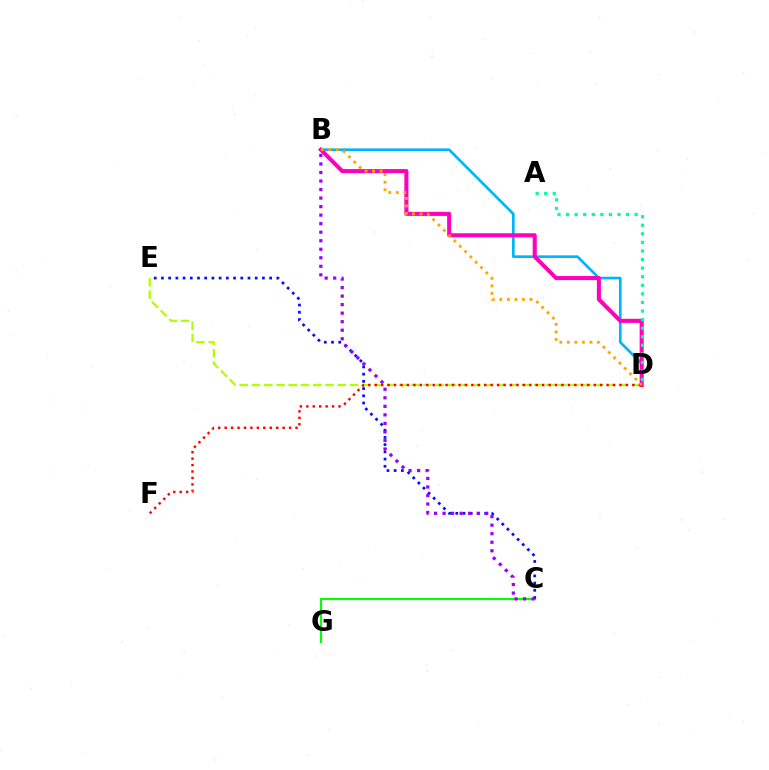{('D', 'E'): [{'color': '#b3ff00', 'line_style': 'dashed', 'thickness': 1.67}], ('B', 'D'): [{'color': '#00b5ff', 'line_style': 'solid', 'thickness': 1.92}, {'color': '#ff00bd', 'line_style': 'solid', 'thickness': 2.92}, {'color': '#ffa500', 'line_style': 'dotted', 'thickness': 2.04}], ('C', 'G'): [{'color': '#08ff00', 'line_style': 'solid', 'thickness': 1.54}], ('C', 'E'): [{'color': '#0010ff', 'line_style': 'dotted', 'thickness': 1.96}], ('A', 'D'): [{'color': '#00ff9d', 'line_style': 'dotted', 'thickness': 2.33}], ('D', 'F'): [{'color': '#ff0000', 'line_style': 'dotted', 'thickness': 1.75}], ('B', 'C'): [{'color': '#9b00ff', 'line_style': 'dotted', 'thickness': 2.32}]}